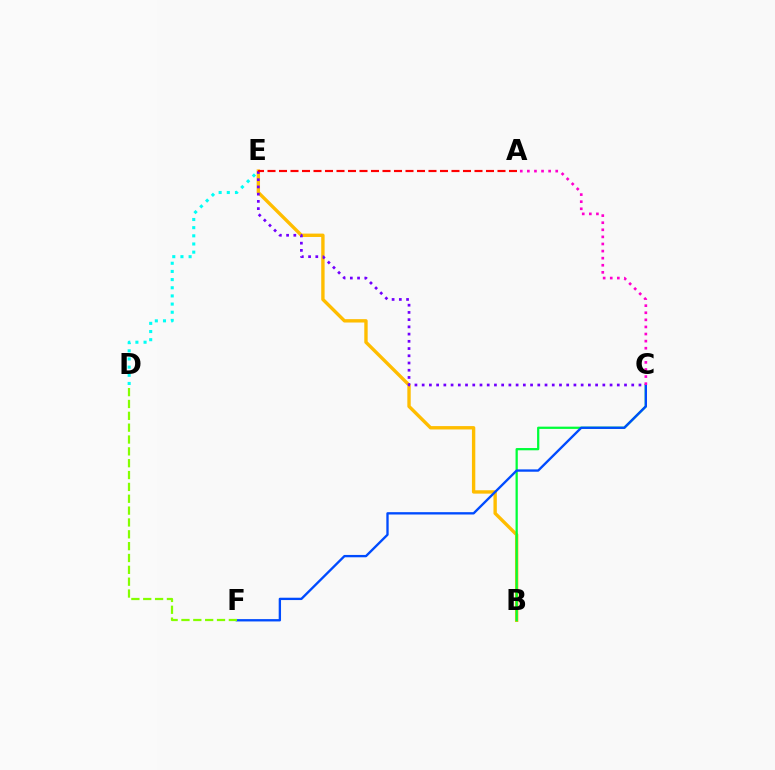{('B', 'E'): [{'color': '#ffbd00', 'line_style': 'solid', 'thickness': 2.43}], ('D', 'E'): [{'color': '#00fff6', 'line_style': 'dotted', 'thickness': 2.22}], ('B', 'C'): [{'color': '#00ff39', 'line_style': 'solid', 'thickness': 1.62}], ('C', 'F'): [{'color': '#004bff', 'line_style': 'solid', 'thickness': 1.68}], ('C', 'E'): [{'color': '#7200ff', 'line_style': 'dotted', 'thickness': 1.96}], ('A', 'E'): [{'color': '#ff0000', 'line_style': 'dashed', 'thickness': 1.56}], ('D', 'F'): [{'color': '#84ff00', 'line_style': 'dashed', 'thickness': 1.61}], ('A', 'C'): [{'color': '#ff00cf', 'line_style': 'dotted', 'thickness': 1.93}]}